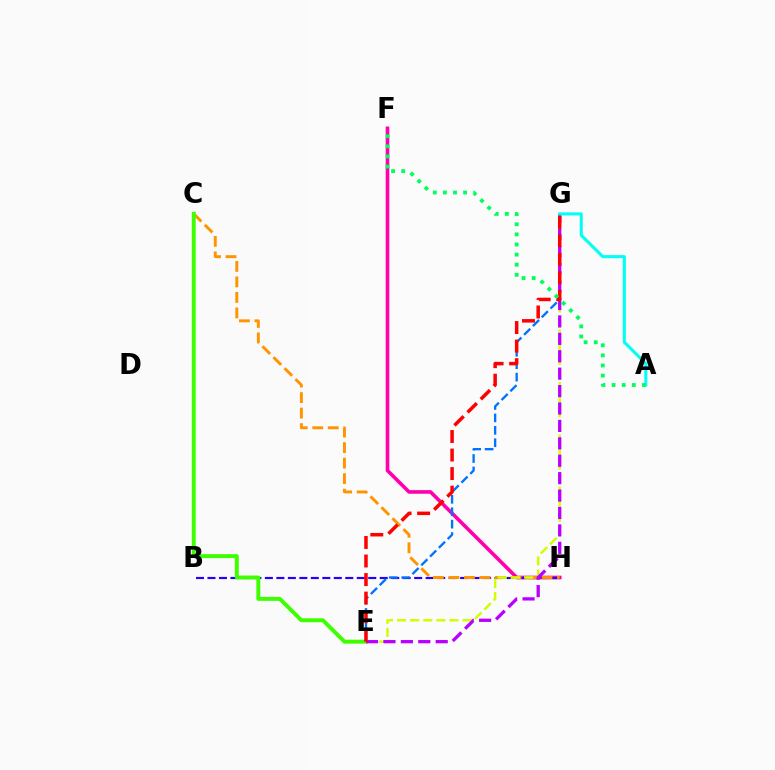{('F', 'H'): [{'color': '#ff00ac', 'line_style': 'solid', 'thickness': 2.61}], ('B', 'H'): [{'color': '#2500ff', 'line_style': 'dashed', 'thickness': 1.56}], ('C', 'H'): [{'color': '#ff9400', 'line_style': 'dashed', 'thickness': 2.11}], ('E', 'G'): [{'color': '#0074ff', 'line_style': 'dashed', 'thickness': 1.69}, {'color': '#d1ff00', 'line_style': 'dashed', 'thickness': 1.78}, {'color': '#b900ff', 'line_style': 'dashed', 'thickness': 2.37}, {'color': '#ff0000', 'line_style': 'dashed', 'thickness': 2.52}], ('C', 'E'): [{'color': '#3dff00', 'line_style': 'solid', 'thickness': 2.82}], ('A', 'G'): [{'color': '#00fff6', 'line_style': 'solid', 'thickness': 2.21}], ('A', 'F'): [{'color': '#00ff5c', 'line_style': 'dotted', 'thickness': 2.75}]}